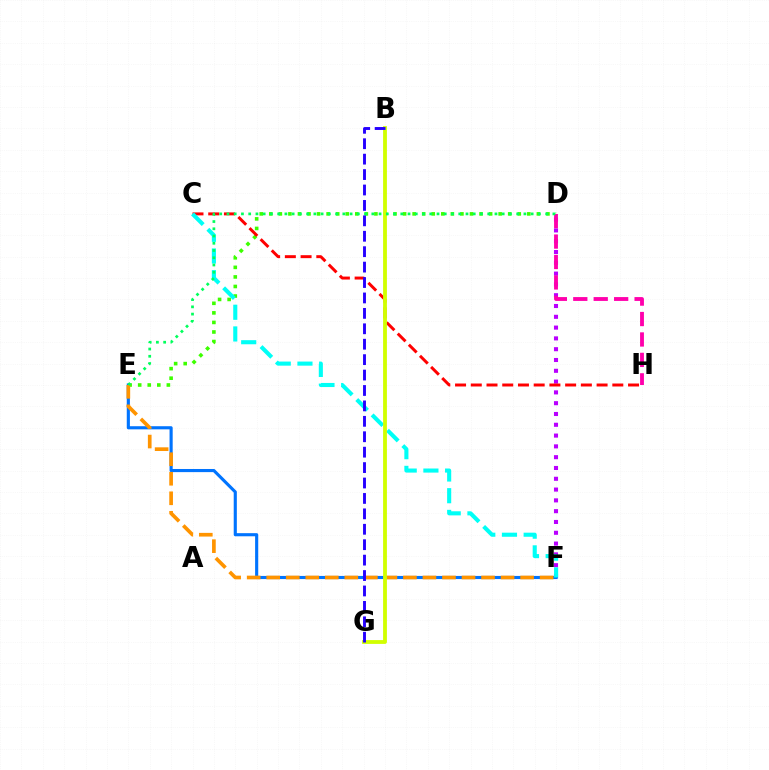{('D', 'F'): [{'color': '#b900ff', 'line_style': 'dotted', 'thickness': 2.93}], ('E', 'F'): [{'color': '#0074ff', 'line_style': 'solid', 'thickness': 2.25}, {'color': '#ff9400', 'line_style': 'dashed', 'thickness': 2.65}], ('D', 'E'): [{'color': '#3dff00', 'line_style': 'dotted', 'thickness': 2.6}, {'color': '#00ff5c', 'line_style': 'dotted', 'thickness': 1.97}], ('C', 'H'): [{'color': '#ff0000', 'line_style': 'dashed', 'thickness': 2.14}], ('C', 'F'): [{'color': '#00fff6', 'line_style': 'dashed', 'thickness': 2.95}], ('B', 'G'): [{'color': '#d1ff00', 'line_style': 'solid', 'thickness': 2.74}, {'color': '#2500ff', 'line_style': 'dashed', 'thickness': 2.1}], ('D', 'H'): [{'color': '#ff00ac', 'line_style': 'dashed', 'thickness': 2.78}]}